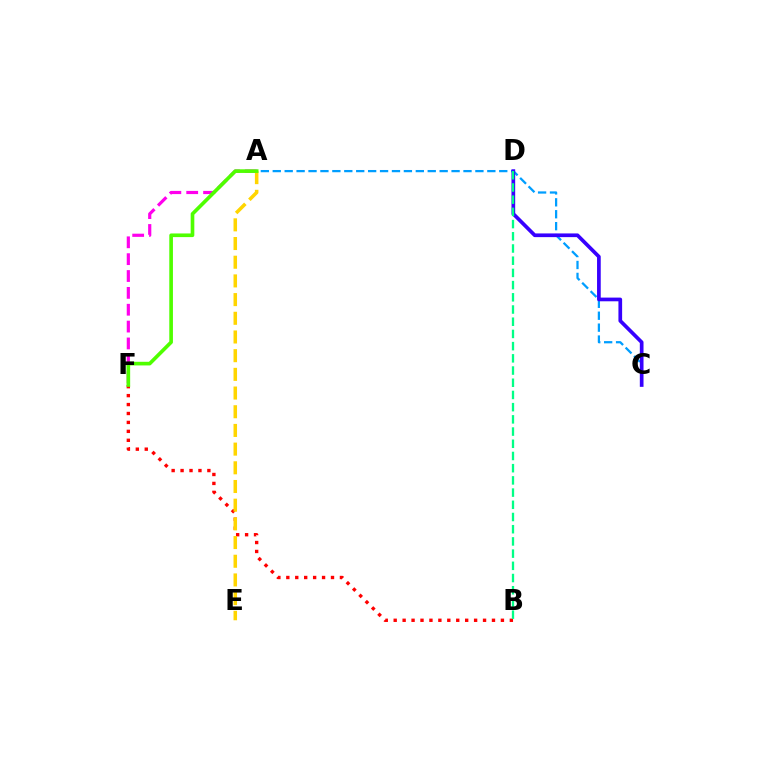{('A', 'C'): [{'color': '#009eff', 'line_style': 'dashed', 'thickness': 1.62}], ('B', 'F'): [{'color': '#ff0000', 'line_style': 'dotted', 'thickness': 2.43}], ('A', 'F'): [{'color': '#ff00ed', 'line_style': 'dashed', 'thickness': 2.29}, {'color': '#4fff00', 'line_style': 'solid', 'thickness': 2.63}], ('A', 'E'): [{'color': '#ffd500', 'line_style': 'dashed', 'thickness': 2.54}], ('C', 'D'): [{'color': '#3700ff', 'line_style': 'solid', 'thickness': 2.66}], ('B', 'D'): [{'color': '#00ff86', 'line_style': 'dashed', 'thickness': 1.66}]}